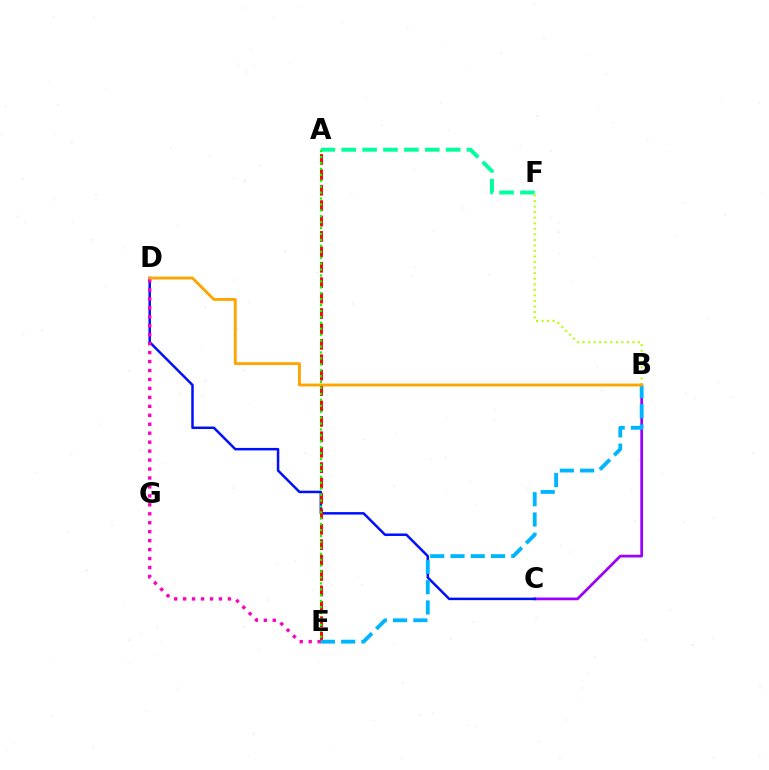{('B', 'C'): [{'color': '#9b00ff', 'line_style': 'solid', 'thickness': 1.96}], ('C', 'D'): [{'color': '#0010ff', 'line_style': 'solid', 'thickness': 1.8}], ('A', 'E'): [{'color': '#ff0000', 'line_style': 'dashed', 'thickness': 2.09}, {'color': '#08ff00', 'line_style': 'dotted', 'thickness': 1.61}], ('B', 'F'): [{'color': '#b3ff00', 'line_style': 'dotted', 'thickness': 1.51}], ('B', 'E'): [{'color': '#00b5ff', 'line_style': 'dashed', 'thickness': 2.75}], ('D', 'E'): [{'color': '#ff00bd', 'line_style': 'dotted', 'thickness': 2.43}], ('B', 'D'): [{'color': '#ffa500', 'line_style': 'solid', 'thickness': 2.07}], ('A', 'F'): [{'color': '#00ff9d', 'line_style': 'dashed', 'thickness': 2.84}]}